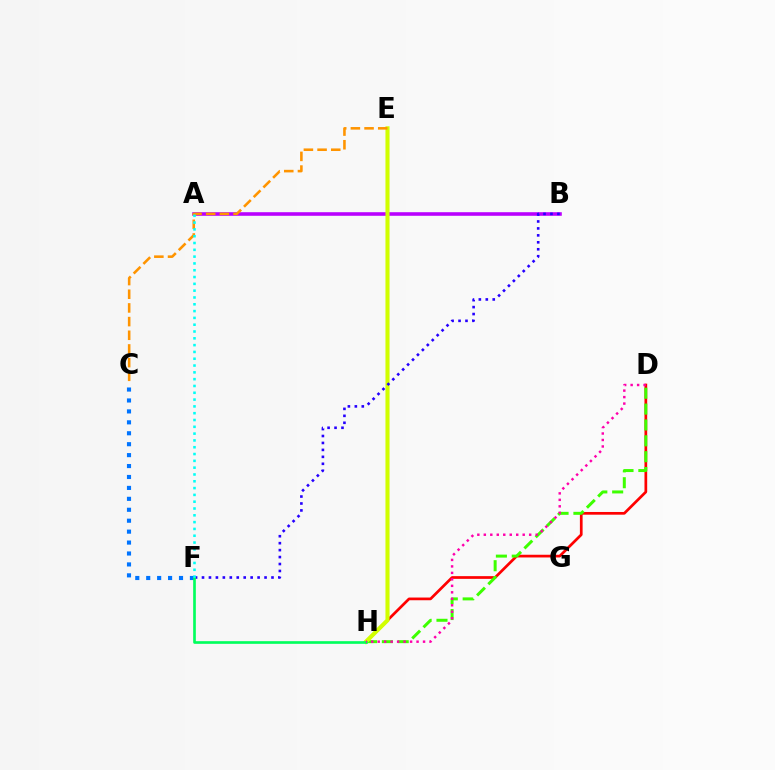{('C', 'F'): [{'color': '#0074ff', 'line_style': 'dotted', 'thickness': 2.97}], ('D', 'H'): [{'color': '#ff0000', 'line_style': 'solid', 'thickness': 1.95}, {'color': '#3dff00', 'line_style': 'dashed', 'thickness': 2.15}, {'color': '#ff00ac', 'line_style': 'dotted', 'thickness': 1.76}], ('A', 'B'): [{'color': '#b900ff', 'line_style': 'solid', 'thickness': 2.58}], ('E', 'H'): [{'color': '#d1ff00', 'line_style': 'solid', 'thickness': 2.94}], ('B', 'F'): [{'color': '#2500ff', 'line_style': 'dotted', 'thickness': 1.89}], ('F', 'H'): [{'color': '#00ff5c', 'line_style': 'solid', 'thickness': 1.91}], ('C', 'E'): [{'color': '#ff9400', 'line_style': 'dashed', 'thickness': 1.86}], ('A', 'F'): [{'color': '#00fff6', 'line_style': 'dotted', 'thickness': 1.85}]}